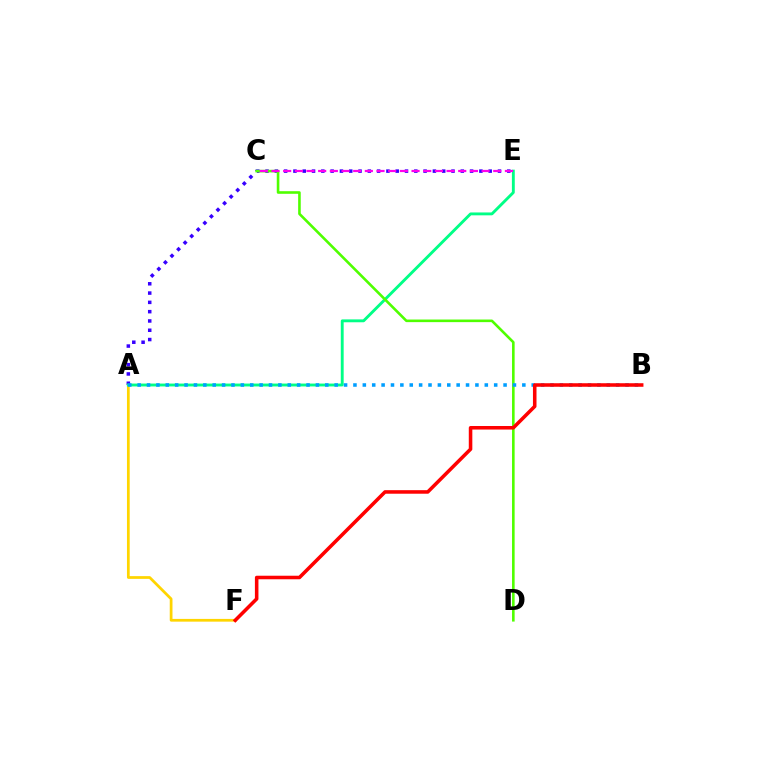{('A', 'F'): [{'color': '#ffd500', 'line_style': 'solid', 'thickness': 1.97}], ('A', 'E'): [{'color': '#3700ff', 'line_style': 'dotted', 'thickness': 2.53}, {'color': '#00ff86', 'line_style': 'solid', 'thickness': 2.07}], ('C', 'D'): [{'color': '#4fff00', 'line_style': 'solid', 'thickness': 1.87}], ('C', 'E'): [{'color': '#ff00ed', 'line_style': 'dashed', 'thickness': 1.59}], ('A', 'B'): [{'color': '#009eff', 'line_style': 'dotted', 'thickness': 2.55}], ('B', 'F'): [{'color': '#ff0000', 'line_style': 'solid', 'thickness': 2.55}]}